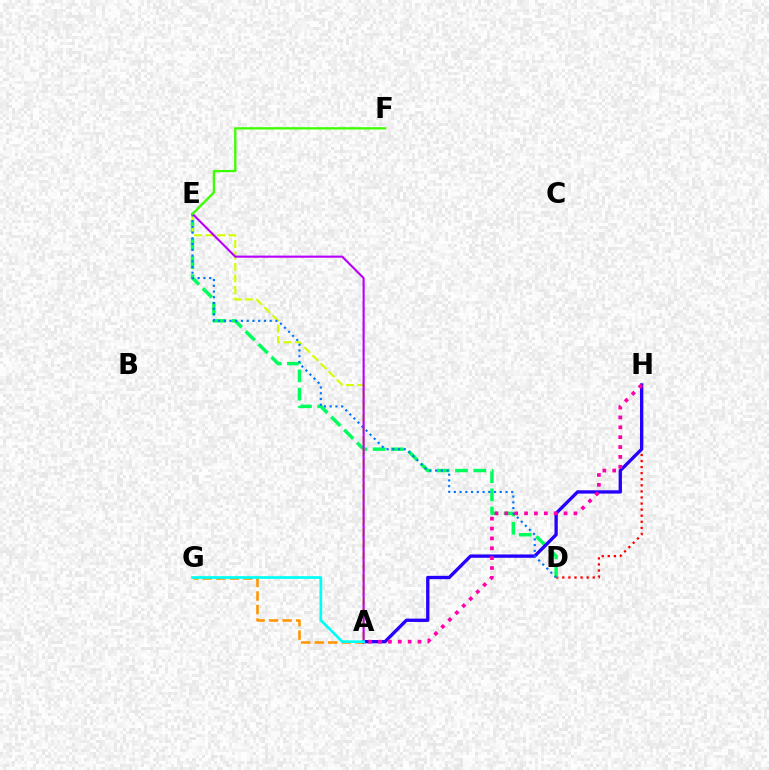{('A', 'G'): [{'color': '#ff9400', 'line_style': 'dashed', 'thickness': 1.84}, {'color': '#00fff6', 'line_style': 'solid', 'thickness': 1.94}], ('D', 'H'): [{'color': '#ff0000', 'line_style': 'dotted', 'thickness': 1.65}], ('D', 'E'): [{'color': '#00ff5c', 'line_style': 'dashed', 'thickness': 2.48}, {'color': '#0074ff', 'line_style': 'dotted', 'thickness': 1.56}], ('A', 'E'): [{'color': '#d1ff00', 'line_style': 'dashed', 'thickness': 1.56}, {'color': '#b900ff', 'line_style': 'solid', 'thickness': 1.53}], ('A', 'H'): [{'color': '#2500ff', 'line_style': 'solid', 'thickness': 2.39}, {'color': '#ff00ac', 'line_style': 'dotted', 'thickness': 2.68}], ('E', 'F'): [{'color': '#3dff00', 'line_style': 'solid', 'thickness': 1.66}]}